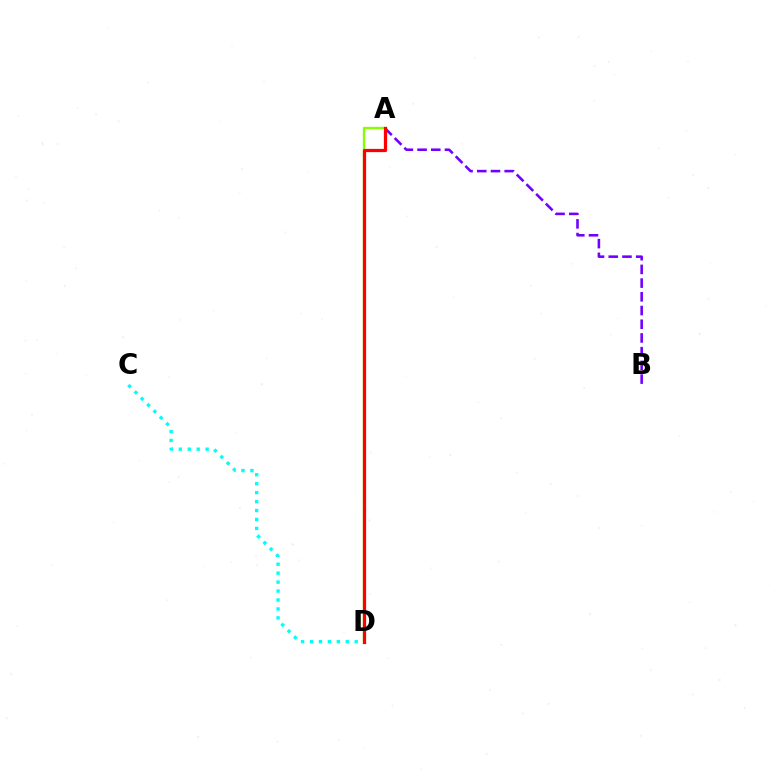{('A', 'D'): [{'color': '#84ff00', 'line_style': 'solid', 'thickness': 1.68}, {'color': '#ff0000', 'line_style': 'solid', 'thickness': 2.33}], ('C', 'D'): [{'color': '#00fff6', 'line_style': 'dotted', 'thickness': 2.43}], ('A', 'B'): [{'color': '#7200ff', 'line_style': 'dashed', 'thickness': 1.86}]}